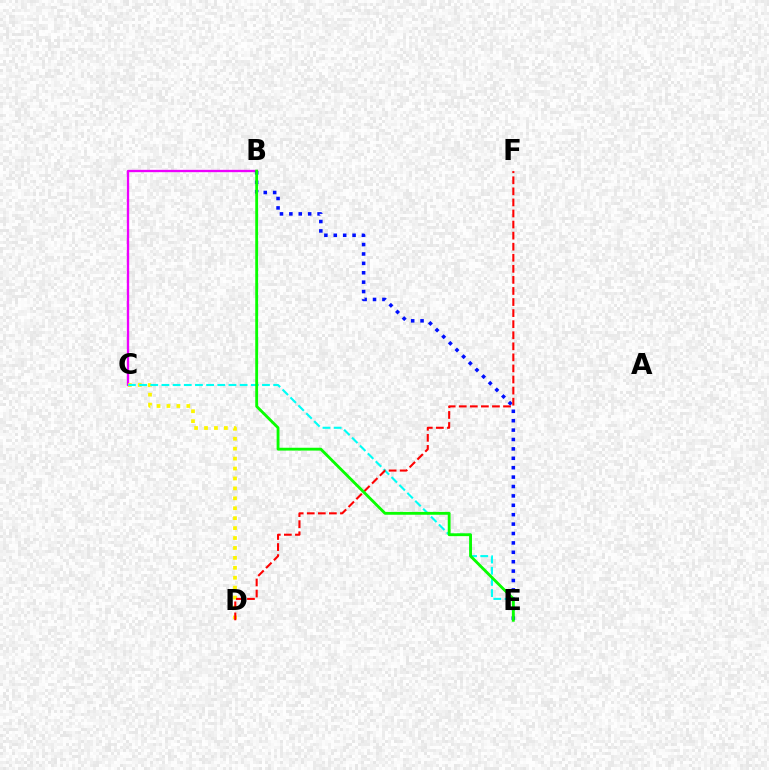{('B', 'C'): [{'color': '#ee00ff', 'line_style': 'solid', 'thickness': 1.68}], ('C', 'D'): [{'color': '#fcf500', 'line_style': 'dotted', 'thickness': 2.7}], ('C', 'E'): [{'color': '#00fff6', 'line_style': 'dashed', 'thickness': 1.52}], ('B', 'E'): [{'color': '#0010ff', 'line_style': 'dotted', 'thickness': 2.55}, {'color': '#08ff00', 'line_style': 'solid', 'thickness': 2.04}], ('D', 'F'): [{'color': '#ff0000', 'line_style': 'dashed', 'thickness': 1.5}]}